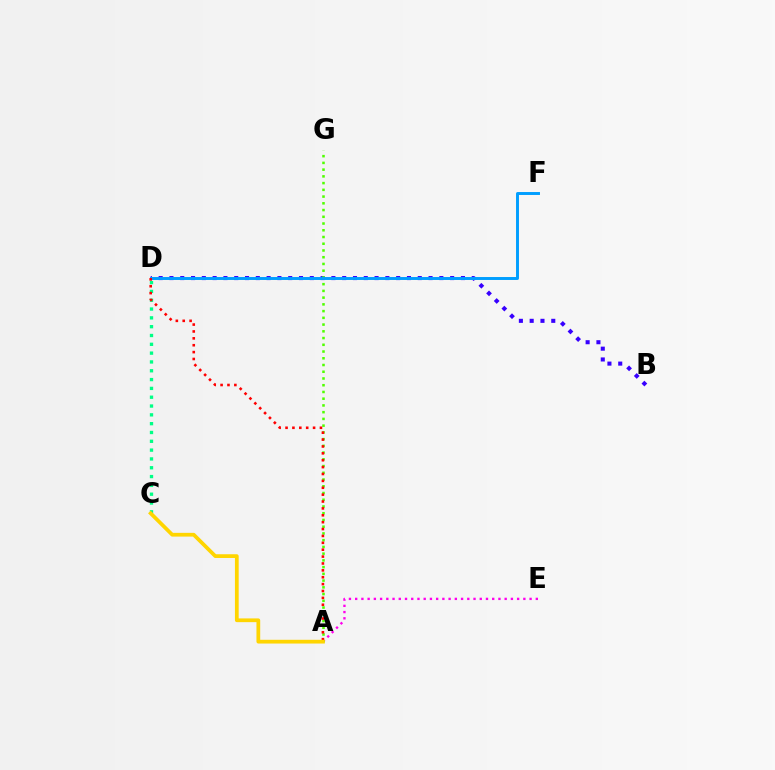{('A', 'E'): [{'color': '#ff00ed', 'line_style': 'dotted', 'thickness': 1.69}], ('B', 'D'): [{'color': '#3700ff', 'line_style': 'dotted', 'thickness': 2.93}], ('A', 'G'): [{'color': '#4fff00', 'line_style': 'dotted', 'thickness': 1.83}], ('C', 'D'): [{'color': '#00ff86', 'line_style': 'dotted', 'thickness': 2.4}], ('D', 'F'): [{'color': '#009eff', 'line_style': 'solid', 'thickness': 2.11}], ('A', 'D'): [{'color': '#ff0000', 'line_style': 'dotted', 'thickness': 1.87}], ('A', 'C'): [{'color': '#ffd500', 'line_style': 'solid', 'thickness': 2.7}]}